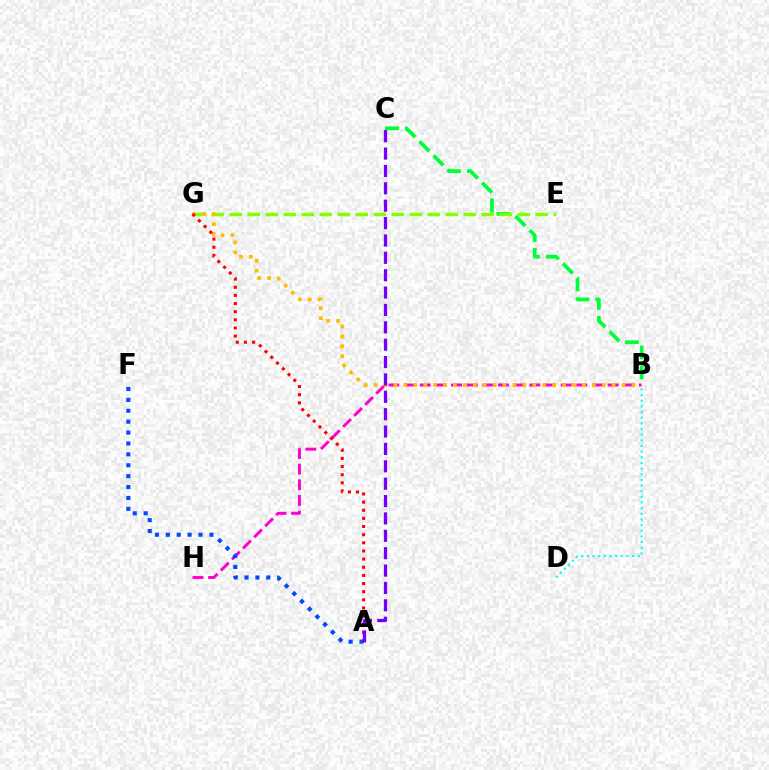{('B', 'C'): [{'color': '#00ff39', 'line_style': 'dashed', 'thickness': 2.71}], ('E', 'G'): [{'color': '#84ff00', 'line_style': 'dashed', 'thickness': 2.45}], ('B', 'H'): [{'color': '#ff00cf', 'line_style': 'dashed', 'thickness': 2.13}], ('B', 'G'): [{'color': '#ffbd00', 'line_style': 'dotted', 'thickness': 2.69}], ('A', 'F'): [{'color': '#004bff', 'line_style': 'dotted', 'thickness': 2.96}], ('A', 'G'): [{'color': '#ff0000', 'line_style': 'dotted', 'thickness': 2.21}], ('A', 'C'): [{'color': '#7200ff', 'line_style': 'dashed', 'thickness': 2.36}], ('B', 'D'): [{'color': '#00fff6', 'line_style': 'dotted', 'thickness': 1.54}]}